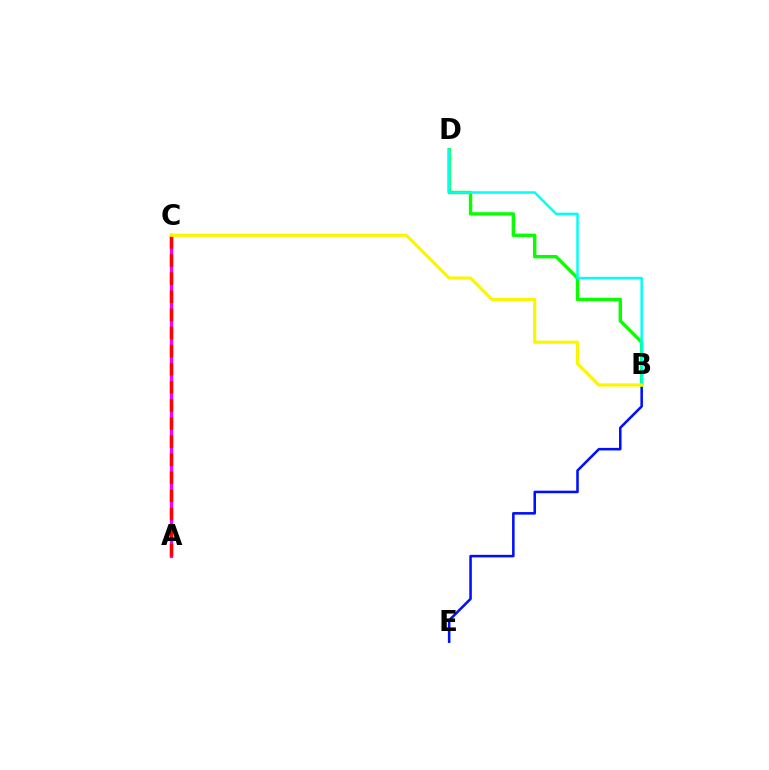{('B', 'E'): [{'color': '#0010ff', 'line_style': 'solid', 'thickness': 1.84}], ('B', 'D'): [{'color': '#08ff00', 'line_style': 'solid', 'thickness': 2.44}, {'color': '#00fff6', 'line_style': 'solid', 'thickness': 1.79}], ('A', 'C'): [{'color': '#ee00ff', 'line_style': 'solid', 'thickness': 2.34}, {'color': '#ff0000', 'line_style': 'dashed', 'thickness': 2.46}], ('B', 'C'): [{'color': '#fcf500', 'line_style': 'solid', 'thickness': 2.28}]}